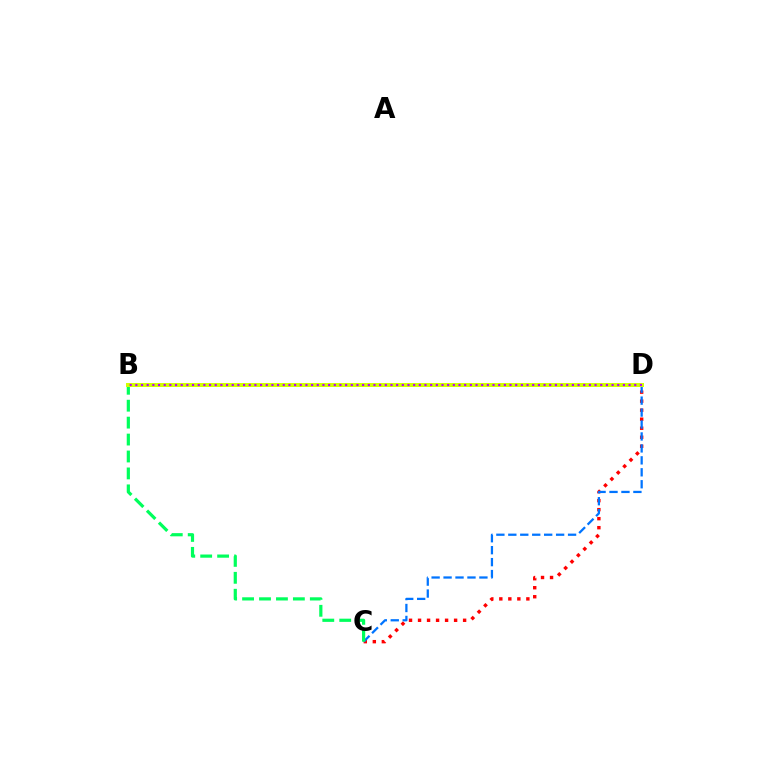{('C', 'D'): [{'color': '#ff0000', 'line_style': 'dotted', 'thickness': 2.45}, {'color': '#0074ff', 'line_style': 'dashed', 'thickness': 1.62}], ('B', 'C'): [{'color': '#00ff5c', 'line_style': 'dashed', 'thickness': 2.3}], ('B', 'D'): [{'color': '#d1ff00', 'line_style': 'solid', 'thickness': 2.86}, {'color': '#b900ff', 'line_style': 'dotted', 'thickness': 1.54}]}